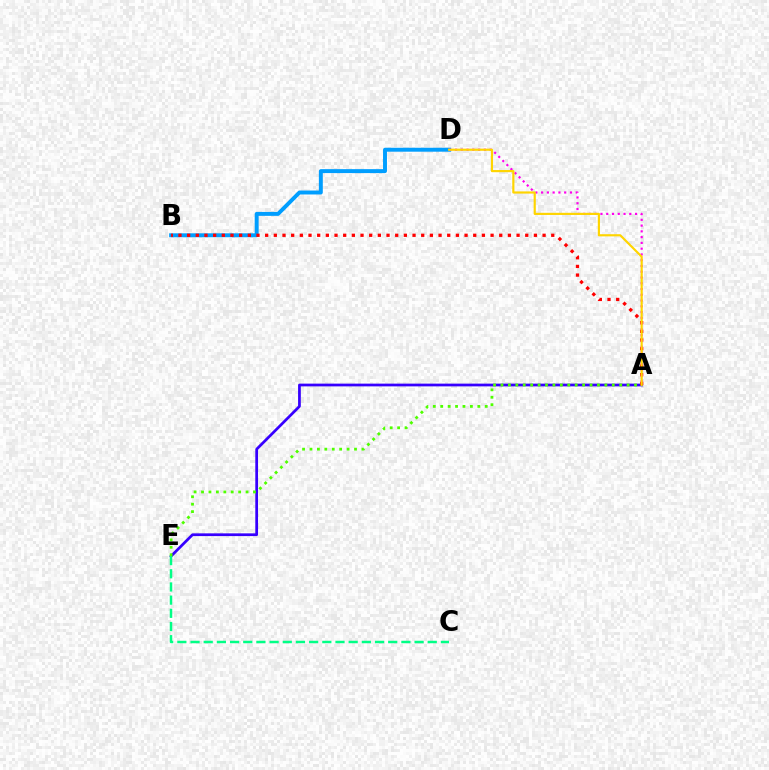{('A', 'E'): [{'color': '#3700ff', 'line_style': 'solid', 'thickness': 1.98}, {'color': '#4fff00', 'line_style': 'dotted', 'thickness': 2.02}], ('B', 'D'): [{'color': '#009eff', 'line_style': 'solid', 'thickness': 2.84}], ('A', 'B'): [{'color': '#ff0000', 'line_style': 'dotted', 'thickness': 2.36}], ('A', 'D'): [{'color': '#ff00ed', 'line_style': 'dotted', 'thickness': 1.57}, {'color': '#ffd500', 'line_style': 'solid', 'thickness': 1.56}], ('C', 'E'): [{'color': '#00ff86', 'line_style': 'dashed', 'thickness': 1.79}]}